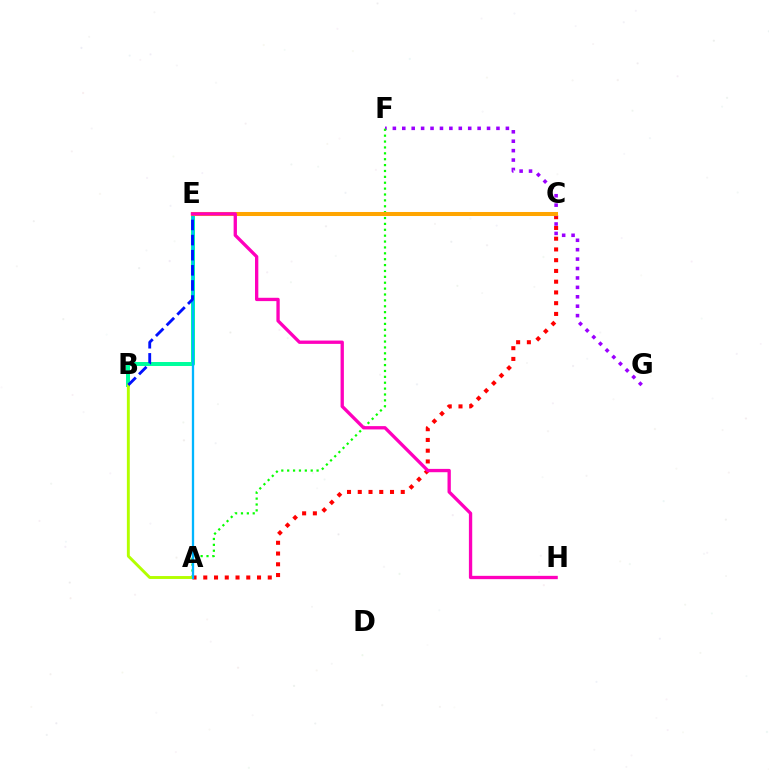{('A', 'C'): [{'color': '#ff0000', 'line_style': 'dotted', 'thickness': 2.92}], ('F', 'G'): [{'color': '#9b00ff', 'line_style': 'dotted', 'thickness': 2.56}], ('B', 'E'): [{'color': '#00ff9d', 'line_style': 'solid', 'thickness': 2.87}, {'color': '#0010ff', 'line_style': 'dashed', 'thickness': 2.05}], ('A', 'F'): [{'color': '#08ff00', 'line_style': 'dotted', 'thickness': 1.6}], ('A', 'B'): [{'color': '#b3ff00', 'line_style': 'solid', 'thickness': 2.1}], ('A', 'E'): [{'color': '#00b5ff', 'line_style': 'solid', 'thickness': 1.65}], ('C', 'E'): [{'color': '#ffa500', 'line_style': 'solid', 'thickness': 2.91}], ('E', 'H'): [{'color': '#ff00bd', 'line_style': 'solid', 'thickness': 2.39}]}